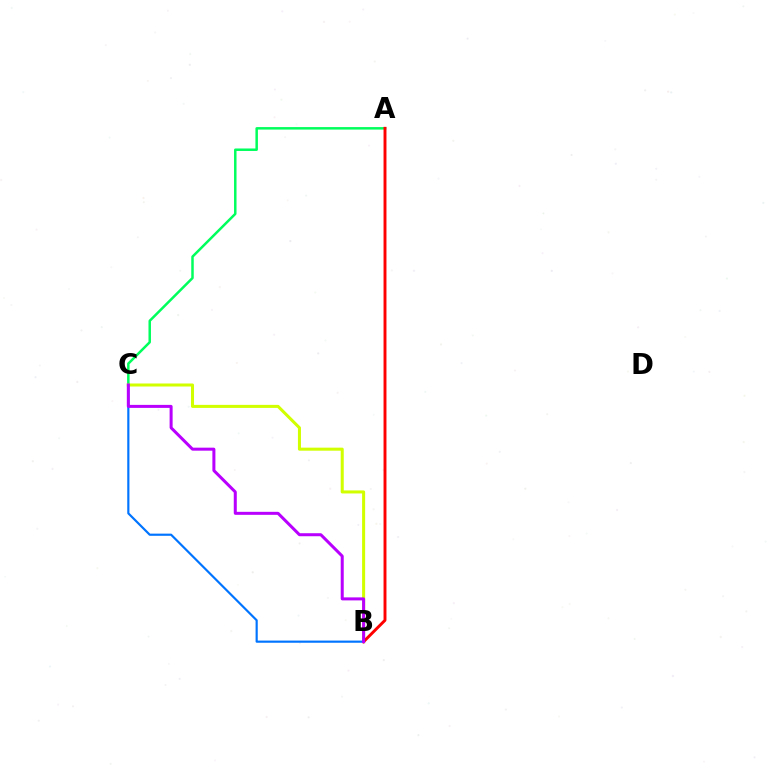{('A', 'C'): [{'color': '#00ff5c', 'line_style': 'solid', 'thickness': 1.79}], ('B', 'C'): [{'color': '#d1ff00', 'line_style': 'solid', 'thickness': 2.19}, {'color': '#0074ff', 'line_style': 'solid', 'thickness': 1.56}, {'color': '#b900ff', 'line_style': 'solid', 'thickness': 2.17}], ('A', 'B'): [{'color': '#ff0000', 'line_style': 'solid', 'thickness': 2.11}]}